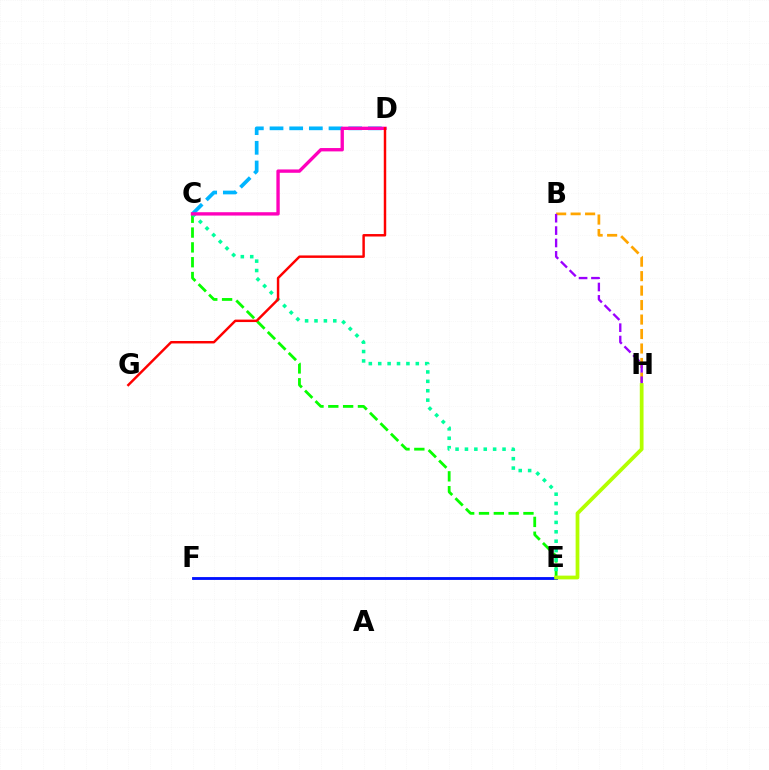{('B', 'H'): [{'color': '#ffa500', 'line_style': 'dashed', 'thickness': 1.97}, {'color': '#9b00ff', 'line_style': 'dashed', 'thickness': 1.68}], ('C', 'E'): [{'color': '#08ff00', 'line_style': 'dashed', 'thickness': 2.01}, {'color': '#00ff9d', 'line_style': 'dotted', 'thickness': 2.55}], ('E', 'F'): [{'color': '#0010ff', 'line_style': 'solid', 'thickness': 2.04}], ('C', 'D'): [{'color': '#00b5ff', 'line_style': 'dashed', 'thickness': 2.67}, {'color': '#ff00bd', 'line_style': 'solid', 'thickness': 2.41}], ('E', 'H'): [{'color': '#b3ff00', 'line_style': 'solid', 'thickness': 2.7}], ('D', 'G'): [{'color': '#ff0000', 'line_style': 'solid', 'thickness': 1.77}]}